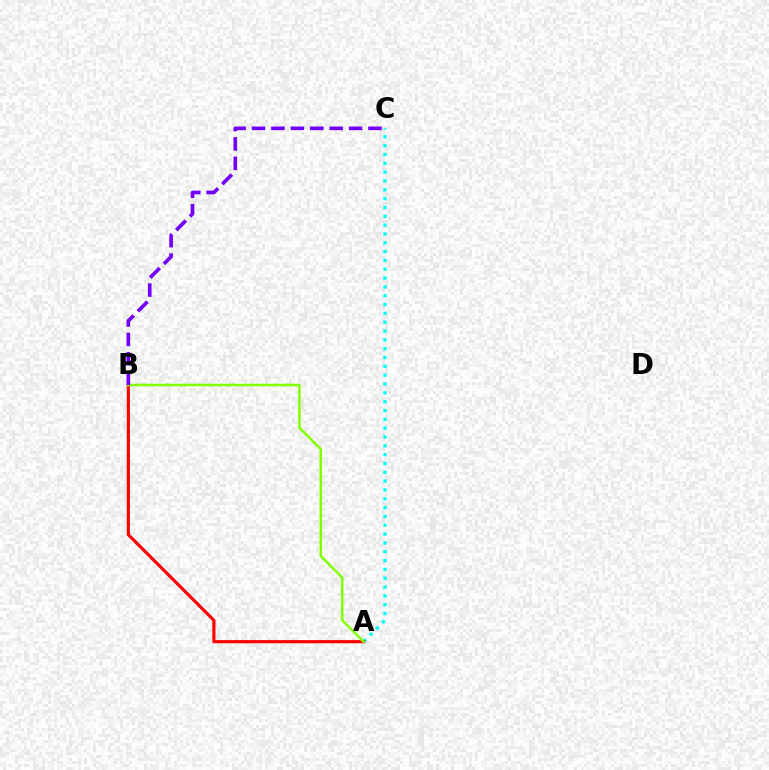{('A', 'C'): [{'color': '#00fff6', 'line_style': 'dotted', 'thickness': 2.4}], ('A', 'B'): [{'color': '#ff0000', 'line_style': 'solid', 'thickness': 2.27}, {'color': '#84ff00', 'line_style': 'solid', 'thickness': 1.83}], ('B', 'C'): [{'color': '#7200ff', 'line_style': 'dashed', 'thickness': 2.64}]}